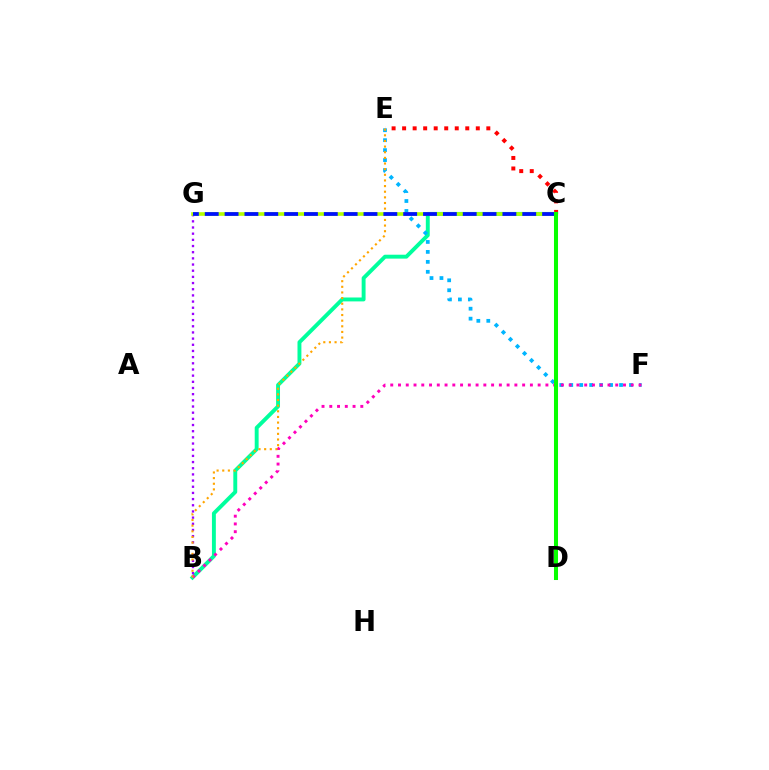{('C', 'E'): [{'color': '#ff0000', 'line_style': 'dotted', 'thickness': 2.86}], ('B', 'C'): [{'color': '#00ff9d', 'line_style': 'solid', 'thickness': 2.81}], ('E', 'F'): [{'color': '#00b5ff', 'line_style': 'dotted', 'thickness': 2.71}], ('B', 'G'): [{'color': '#9b00ff', 'line_style': 'dotted', 'thickness': 1.68}], ('C', 'G'): [{'color': '#b3ff00', 'line_style': 'solid', 'thickness': 2.6}, {'color': '#0010ff', 'line_style': 'dashed', 'thickness': 2.7}], ('B', 'F'): [{'color': '#ff00bd', 'line_style': 'dotted', 'thickness': 2.11}], ('B', 'E'): [{'color': '#ffa500', 'line_style': 'dotted', 'thickness': 1.53}], ('C', 'D'): [{'color': '#08ff00', 'line_style': 'solid', 'thickness': 2.91}]}